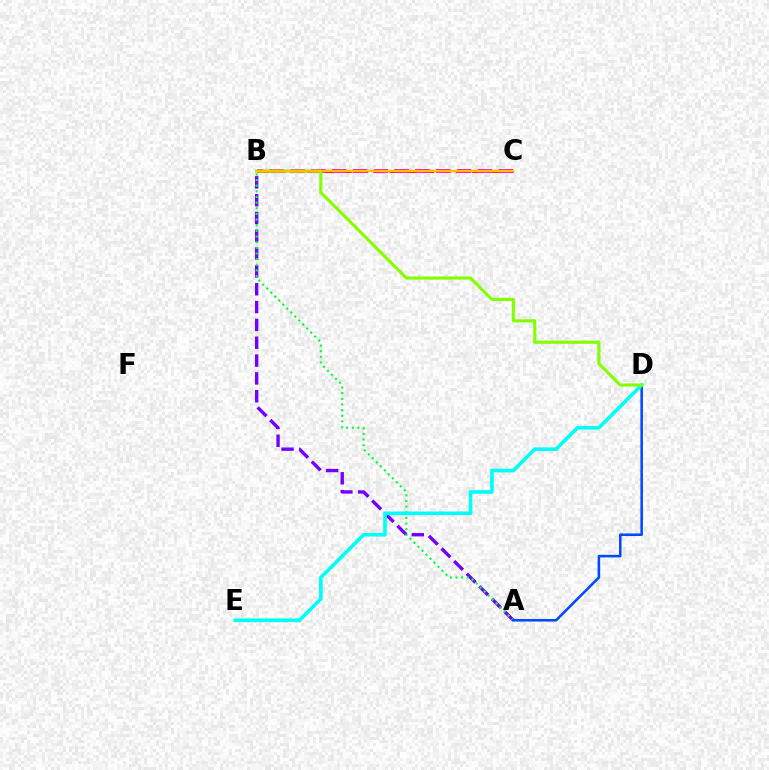{('A', 'B'): [{'color': '#7200ff', 'line_style': 'dashed', 'thickness': 2.42}, {'color': '#00ff39', 'line_style': 'dotted', 'thickness': 1.53}], ('A', 'D'): [{'color': '#004bff', 'line_style': 'solid', 'thickness': 1.85}], ('D', 'E'): [{'color': '#00fff6', 'line_style': 'solid', 'thickness': 2.61}], ('B', 'C'): [{'color': '#ff0000', 'line_style': 'dashed', 'thickness': 2.24}, {'color': '#ff00cf', 'line_style': 'dashed', 'thickness': 2.83}, {'color': '#ffbd00', 'line_style': 'solid', 'thickness': 1.73}], ('B', 'D'): [{'color': '#84ff00', 'line_style': 'solid', 'thickness': 2.27}]}